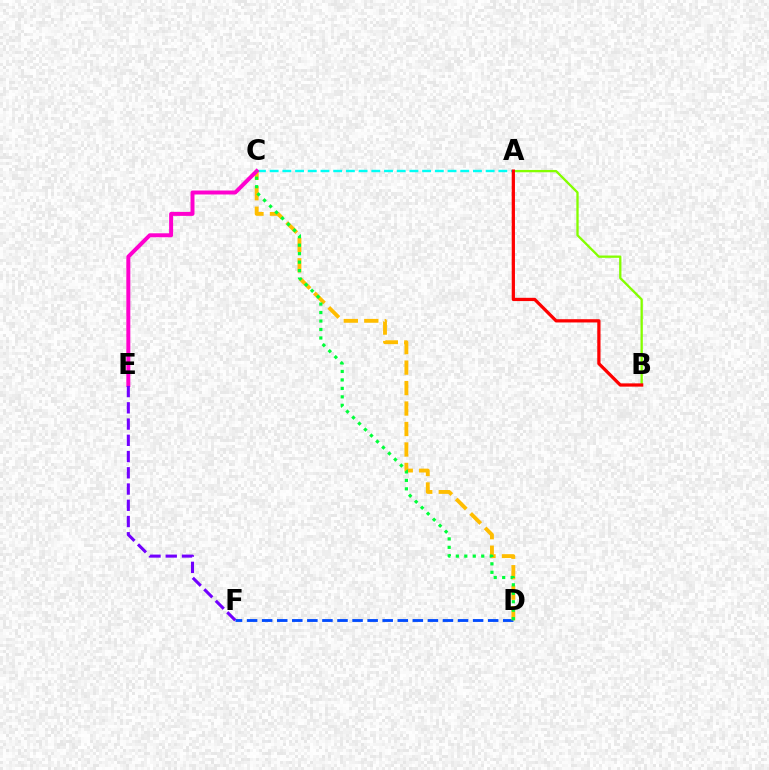{('A', 'B'): [{'color': '#84ff00', 'line_style': 'solid', 'thickness': 1.66}, {'color': '#ff0000', 'line_style': 'solid', 'thickness': 2.34}], ('D', 'F'): [{'color': '#004bff', 'line_style': 'dashed', 'thickness': 2.05}], ('A', 'C'): [{'color': '#00fff6', 'line_style': 'dashed', 'thickness': 1.73}], ('C', 'D'): [{'color': '#ffbd00', 'line_style': 'dashed', 'thickness': 2.78}, {'color': '#00ff39', 'line_style': 'dotted', 'thickness': 2.3}], ('C', 'E'): [{'color': '#ff00cf', 'line_style': 'solid', 'thickness': 2.86}], ('E', 'F'): [{'color': '#7200ff', 'line_style': 'dashed', 'thickness': 2.21}]}